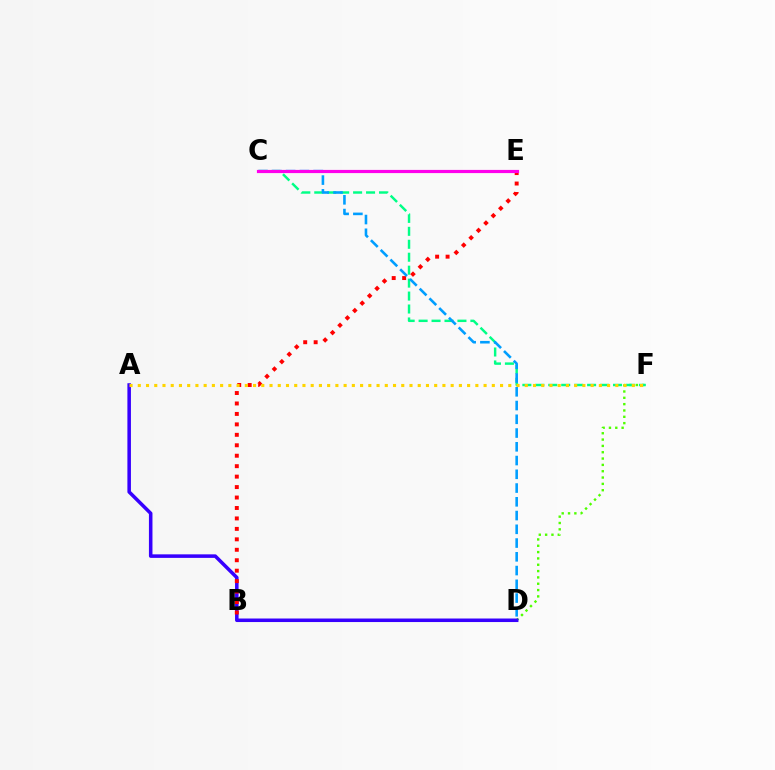{('D', 'F'): [{'color': '#4fff00', 'line_style': 'dotted', 'thickness': 1.72}], ('A', 'D'): [{'color': '#3700ff', 'line_style': 'solid', 'thickness': 2.55}], ('C', 'F'): [{'color': '#00ff86', 'line_style': 'dashed', 'thickness': 1.76}], ('B', 'E'): [{'color': '#ff0000', 'line_style': 'dotted', 'thickness': 2.84}], ('A', 'F'): [{'color': '#ffd500', 'line_style': 'dotted', 'thickness': 2.24}], ('C', 'D'): [{'color': '#009eff', 'line_style': 'dashed', 'thickness': 1.87}], ('C', 'E'): [{'color': '#ff00ed', 'line_style': 'solid', 'thickness': 2.29}]}